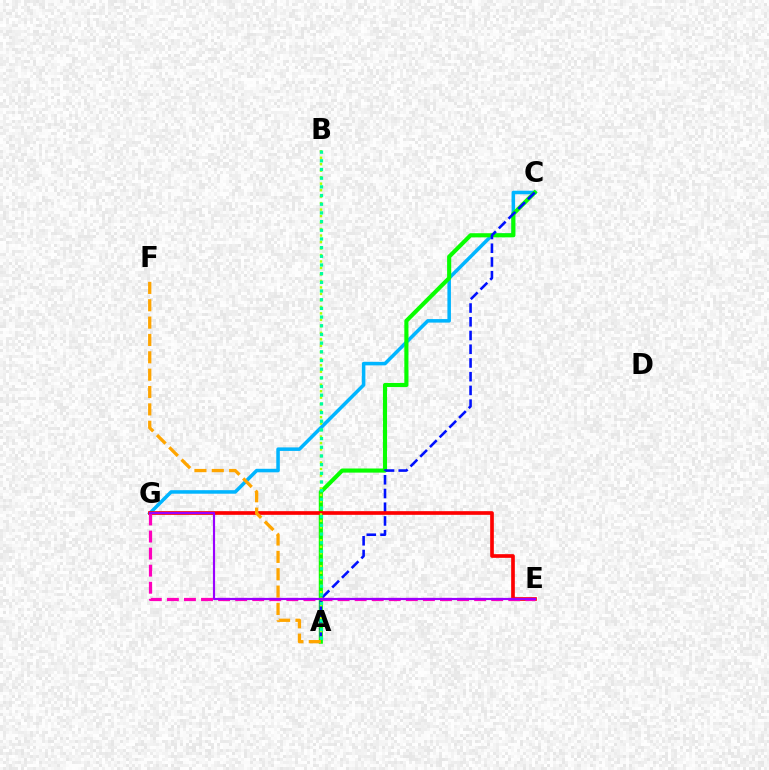{('C', 'G'): [{'color': '#00b5ff', 'line_style': 'solid', 'thickness': 2.54}], ('A', 'C'): [{'color': '#08ff00', 'line_style': 'solid', 'thickness': 2.97}, {'color': '#0010ff', 'line_style': 'dashed', 'thickness': 1.87}], ('E', 'G'): [{'color': '#ff0000', 'line_style': 'solid', 'thickness': 2.64}, {'color': '#ff00bd', 'line_style': 'dashed', 'thickness': 2.32}, {'color': '#9b00ff', 'line_style': 'solid', 'thickness': 1.56}], ('A', 'B'): [{'color': '#b3ff00', 'line_style': 'dotted', 'thickness': 1.76}, {'color': '#00ff9d', 'line_style': 'dotted', 'thickness': 2.36}], ('A', 'F'): [{'color': '#ffa500', 'line_style': 'dashed', 'thickness': 2.36}]}